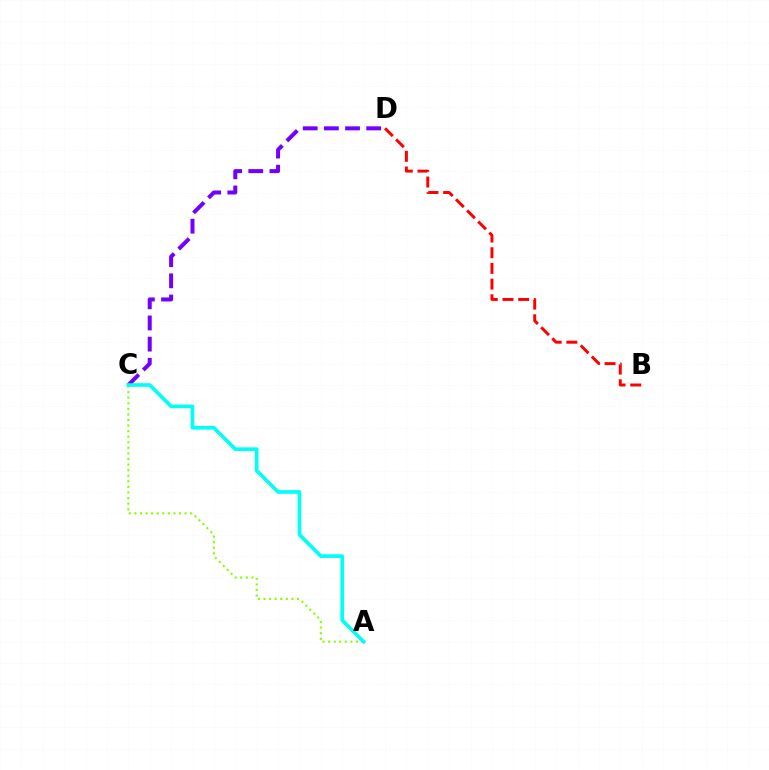{('B', 'D'): [{'color': '#ff0000', 'line_style': 'dashed', 'thickness': 2.13}], ('A', 'C'): [{'color': '#84ff00', 'line_style': 'dotted', 'thickness': 1.52}, {'color': '#00fff6', 'line_style': 'solid', 'thickness': 2.65}], ('C', 'D'): [{'color': '#7200ff', 'line_style': 'dashed', 'thickness': 2.88}]}